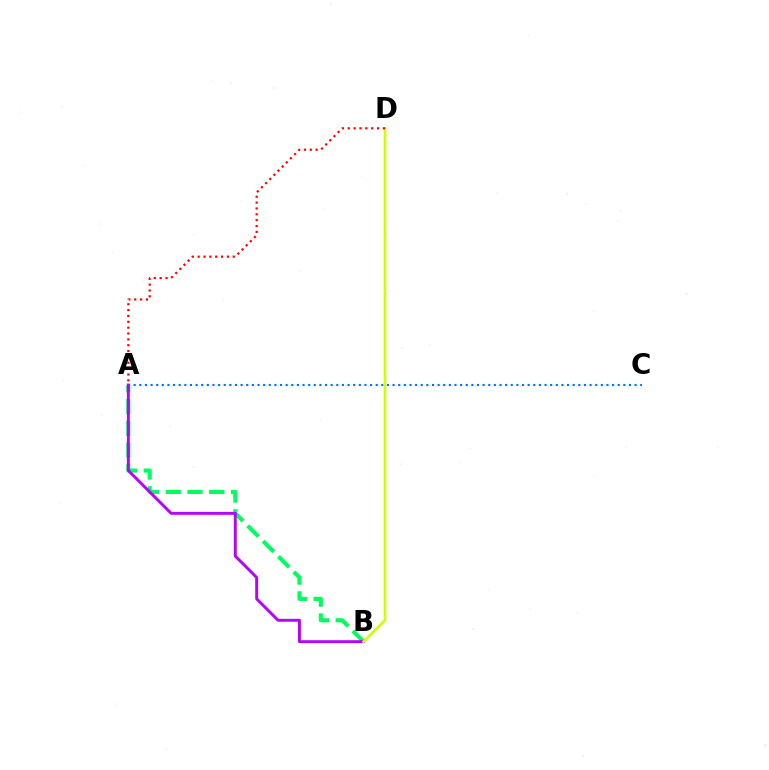{('A', 'C'): [{'color': '#0074ff', 'line_style': 'dotted', 'thickness': 1.53}], ('A', 'B'): [{'color': '#00ff5c', 'line_style': 'dashed', 'thickness': 2.95}, {'color': '#b900ff', 'line_style': 'solid', 'thickness': 2.1}], ('B', 'D'): [{'color': '#d1ff00', 'line_style': 'solid', 'thickness': 1.94}], ('A', 'D'): [{'color': '#ff0000', 'line_style': 'dotted', 'thickness': 1.59}]}